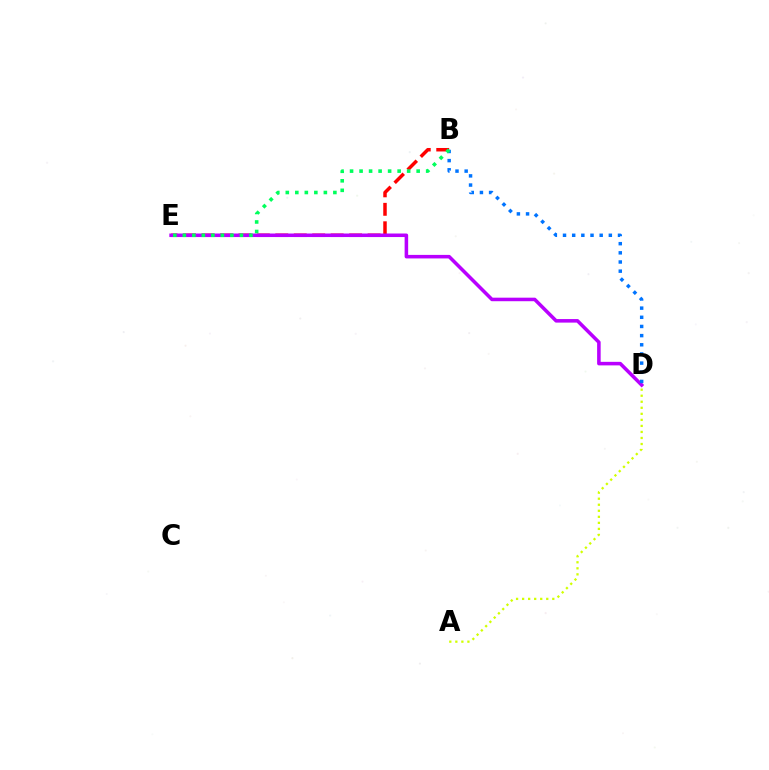{('B', 'E'): [{'color': '#ff0000', 'line_style': 'dashed', 'thickness': 2.51}, {'color': '#00ff5c', 'line_style': 'dotted', 'thickness': 2.59}], ('D', 'E'): [{'color': '#b900ff', 'line_style': 'solid', 'thickness': 2.55}], ('A', 'D'): [{'color': '#d1ff00', 'line_style': 'dotted', 'thickness': 1.64}], ('B', 'D'): [{'color': '#0074ff', 'line_style': 'dotted', 'thickness': 2.49}]}